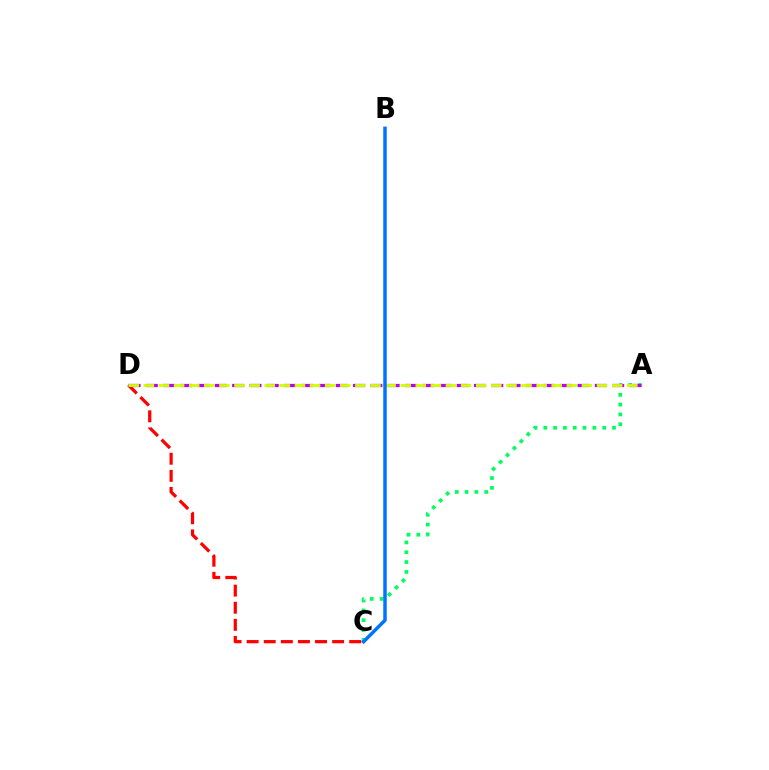{('A', 'C'): [{'color': '#00ff5c', 'line_style': 'dotted', 'thickness': 2.67}], ('C', 'D'): [{'color': '#ff0000', 'line_style': 'dashed', 'thickness': 2.32}], ('A', 'D'): [{'color': '#b900ff', 'line_style': 'dashed', 'thickness': 2.35}, {'color': '#d1ff00', 'line_style': 'dashed', 'thickness': 2.05}], ('B', 'C'): [{'color': '#0074ff', 'line_style': 'solid', 'thickness': 2.51}]}